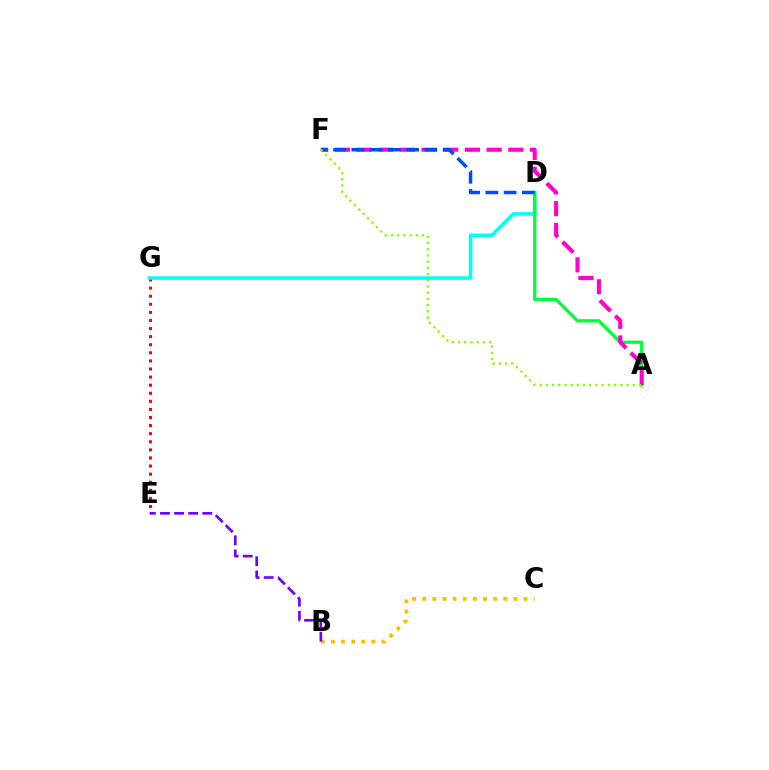{('E', 'G'): [{'color': '#ff0000', 'line_style': 'dotted', 'thickness': 2.2}], ('D', 'G'): [{'color': '#00fff6', 'line_style': 'solid', 'thickness': 2.54}], ('A', 'D'): [{'color': '#00ff39', 'line_style': 'solid', 'thickness': 2.35}], ('A', 'F'): [{'color': '#ff00cf', 'line_style': 'dashed', 'thickness': 2.94}, {'color': '#84ff00', 'line_style': 'dotted', 'thickness': 1.69}], ('B', 'C'): [{'color': '#ffbd00', 'line_style': 'dotted', 'thickness': 2.75}], ('B', 'E'): [{'color': '#7200ff', 'line_style': 'dashed', 'thickness': 1.92}], ('D', 'F'): [{'color': '#004bff', 'line_style': 'dashed', 'thickness': 2.48}]}